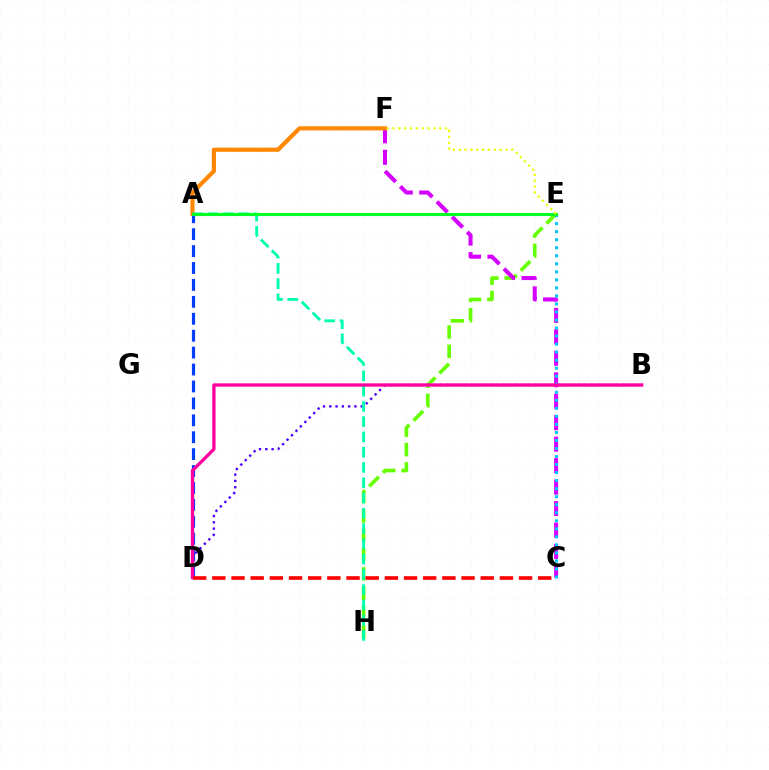{('E', 'H'): [{'color': '#66ff00', 'line_style': 'dashed', 'thickness': 2.63}], ('B', 'D'): [{'color': '#4f00ff', 'line_style': 'dotted', 'thickness': 1.71}, {'color': '#ff00a0', 'line_style': 'solid', 'thickness': 2.39}], ('C', 'F'): [{'color': '#d600ff', 'line_style': 'dashed', 'thickness': 2.92}], ('C', 'E'): [{'color': '#00c7ff', 'line_style': 'dotted', 'thickness': 2.18}], ('A', 'F'): [{'color': '#ff8800', 'line_style': 'solid', 'thickness': 3.0}], ('A', 'H'): [{'color': '#00ffaf', 'line_style': 'dashed', 'thickness': 2.07}], ('A', 'D'): [{'color': '#003fff', 'line_style': 'dashed', 'thickness': 2.3}], ('A', 'E'): [{'color': '#00ff27', 'line_style': 'solid', 'thickness': 2.24}], ('C', 'D'): [{'color': '#ff0000', 'line_style': 'dashed', 'thickness': 2.6}], ('E', 'F'): [{'color': '#eeff00', 'line_style': 'dotted', 'thickness': 1.59}]}